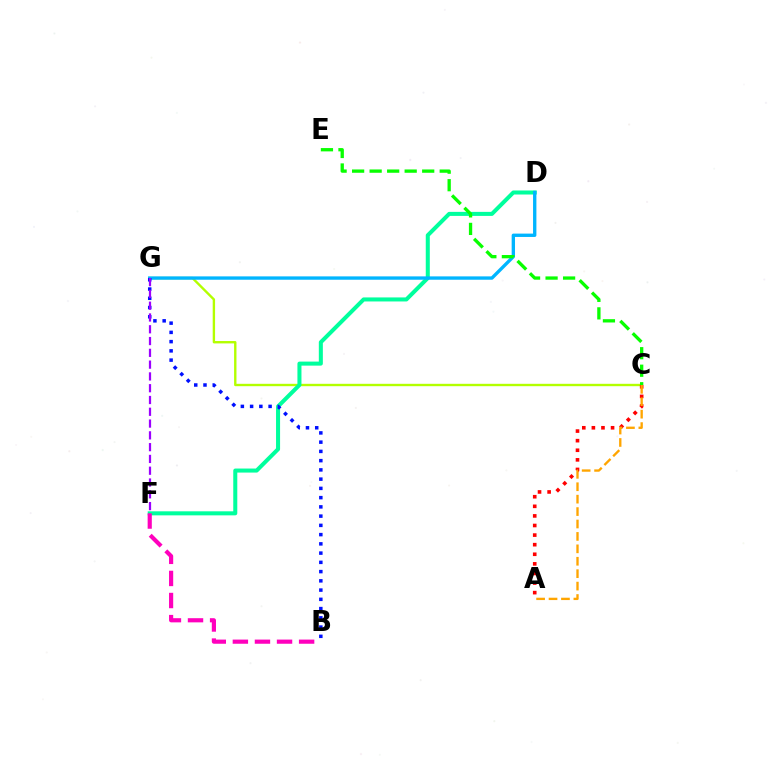{('C', 'G'): [{'color': '#b3ff00', 'line_style': 'solid', 'thickness': 1.71}], ('A', 'C'): [{'color': '#ff0000', 'line_style': 'dotted', 'thickness': 2.61}, {'color': '#ffa500', 'line_style': 'dashed', 'thickness': 1.69}], ('D', 'F'): [{'color': '#00ff9d', 'line_style': 'solid', 'thickness': 2.9}], ('B', 'F'): [{'color': '#ff00bd', 'line_style': 'dashed', 'thickness': 3.0}], ('D', 'G'): [{'color': '#00b5ff', 'line_style': 'solid', 'thickness': 2.41}], ('B', 'G'): [{'color': '#0010ff', 'line_style': 'dotted', 'thickness': 2.51}], ('F', 'G'): [{'color': '#9b00ff', 'line_style': 'dashed', 'thickness': 1.6}], ('C', 'E'): [{'color': '#08ff00', 'line_style': 'dashed', 'thickness': 2.38}]}